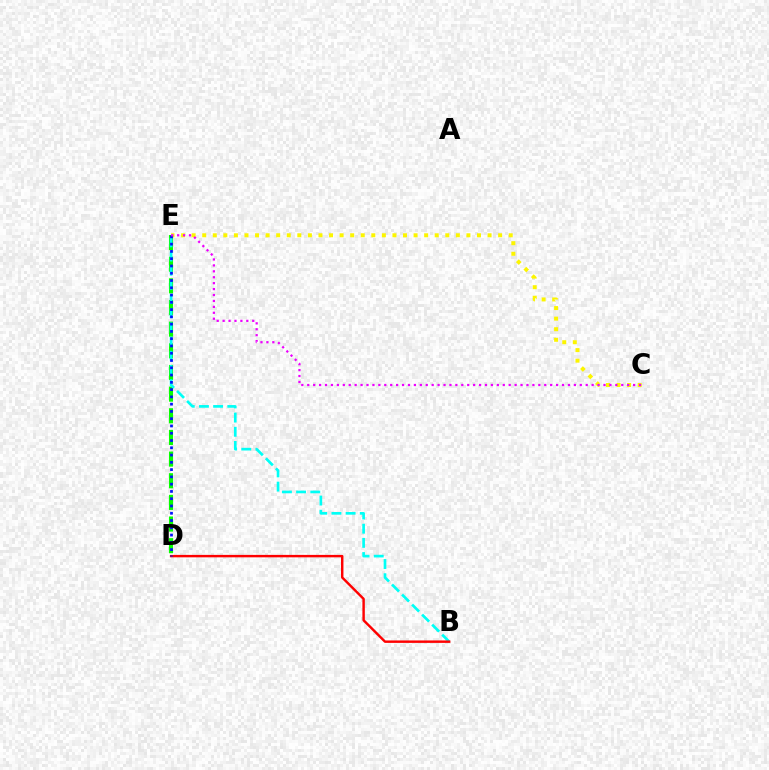{('C', 'E'): [{'color': '#fcf500', 'line_style': 'dotted', 'thickness': 2.87}, {'color': '#ee00ff', 'line_style': 'dotted', 'thickness': 1.61}], ('D', 'E'): [{'color': '#08ff00', 'line_style': 'dashed', 'thickness': 2.94}, {'color': '#0010ff', 'line_style': 'dotted', 'thickness': 1.98}], ('B', 'E'): [{'color': '#00fff6', 'line_style': 'dashed', 'thickness': 1.93}], ('B', 'D'): [{'color': '#ff0000', 'line_style': 'solid', 'thickness': 1.75}]}